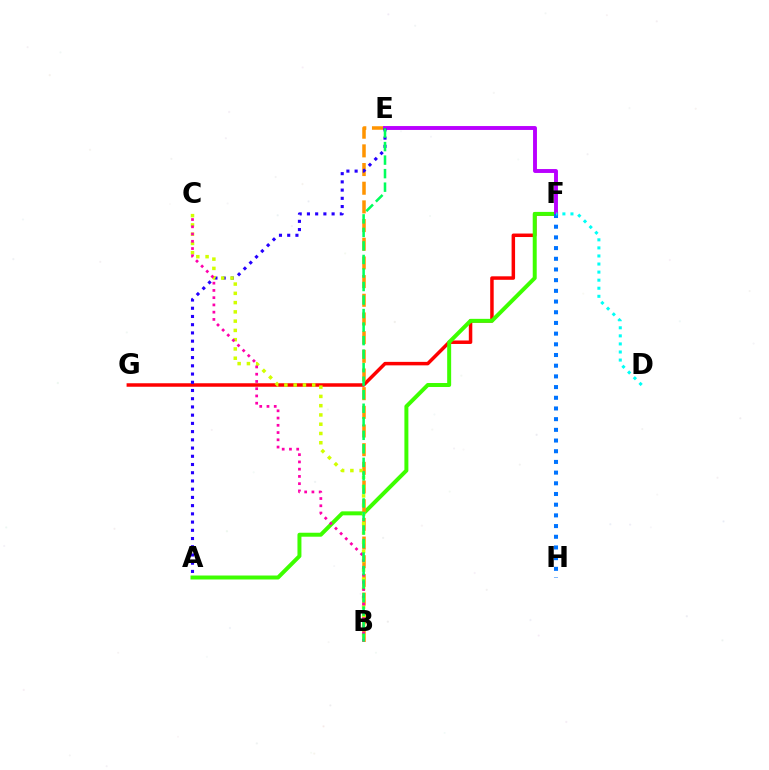{('F', 'G'): [{'color': '#ff0000', 'line_style': 'solid', 'thickness': 2.51}], ('A', 'F'): [{'color': '#3dff00', 'line_style': 'solid', 'thickness': 2.86}], ('B', 'E'): [{'color': '#ff9400', 'line_style': 'dashed', 'thickness': 2.54}, {'color': '#00ff5c', 'line_style': 'dashed', 'thickness': 1.84}], ('E', 'F'): [{'color': '#b900ff', 'line_style': 'solid', 'thickness': 2.81}], ('F', 'H'): [{'color': '#0074ff', 'line_style': 'dotted', 'thickness': 2.9}], ('D', 'F'): [{'color': '#00fff6', 'line_style': 'dotted', 'thickness': 2.19}], ('A', 'E'): [{'color': '#2500ff', 'line_style': 'dotted', 'thickness': 2.23}], ('B', 'C'): [{'color': '#d1ff00', 'line_style': 'dotted', 'thickness': 2.52}, {'color': '#ff00ac', 'line_style': 'dotted', 'thickness': 1.97}]}